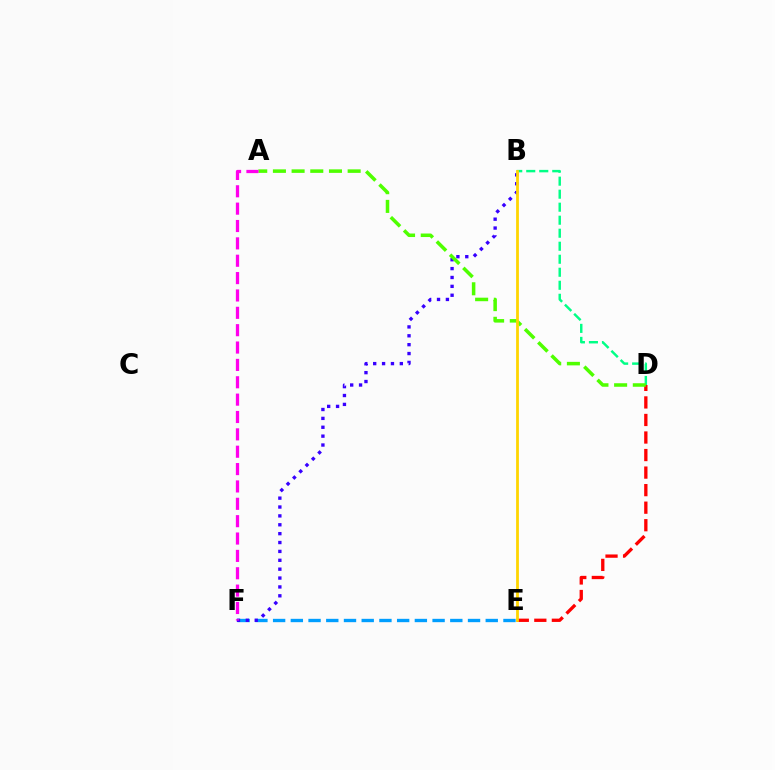{('E', 'F'): [{'color': '#009eff', 'line_style': 'dashed', 'thickness': 2.41}], ('B', 'D'): [{'color': '#00ff86', 'line_style': 'dashed', 'thickness': 1.77}], ('B', 'F'): [{'color': '#3700ff', 'line_style': 'dotted', 'thickness': 2.41}], ('D', 'E'): [{'color': '#ff0000', 'line_style': 'dashed', 'thickness': 2.38}], ('A', 'D'): [{'color': '#4fff00', 'line_style': 'dashed', 'thickness': 2.54}], ('A', 'F'): [{'color': '#ff00ed', 'line_style': 'dashed', 'thickness': 2.36}], ('B', 'E'): [{'color': '#ffd500', 'line_style': 'solid', 'thickness': 2.01}]}